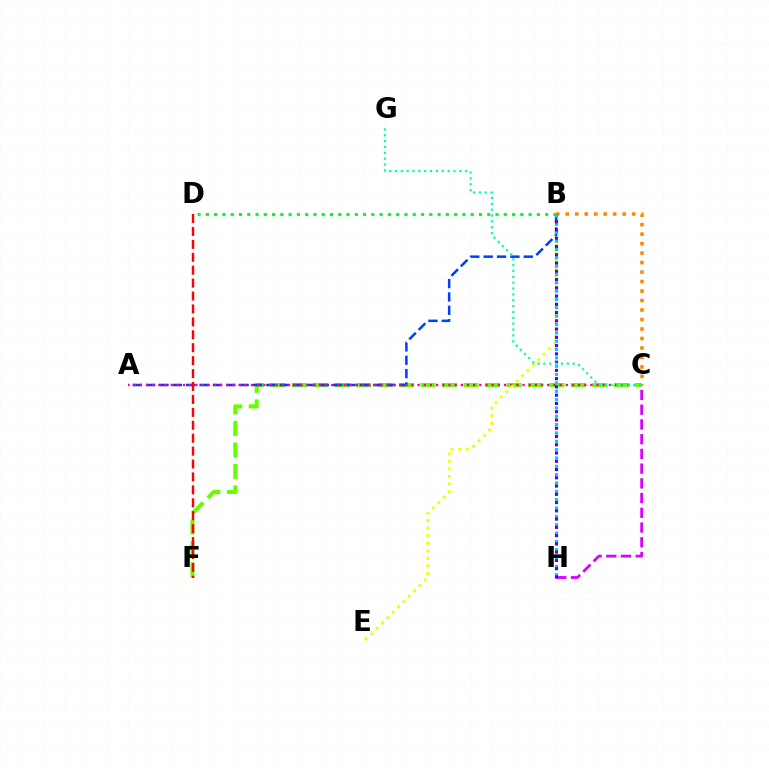{('C', 'F'): [{'color': '#66ff00', 'line_style': 'dashed', 'thickness': 2.92}], ('A', 'B'): [{'color': '#003fff', 'line_style': 'dashed', 'thickness': 1.81}], ('C', 'H'): [{'color': '#d600ff', 'line_style': 'dashed', 'thickness': 2.0}], ('A', 'C'): [{'color': '#ff00a0', 'line_style': 'dotted', 'thickness': 1.68}], ('B', 'C'): [{'color': '#ff8800', 'line_style': 'dotted', 'thickness': 2.58}], ('D', 'F'): [{'color': '#ff0000', 'line_style': 'dashed', 'thickness': 1.76}], ('B', 'E'): [{'color': '#eeff00', 'line_style': 'dotted', 'thickness': 2.06}], ('B', 'H'): [{'color': '#00c7ff', 'line_style': 'dotted', 'thickness': 2.27}, {'color': '#4f00ff', 'line_style': 'dotted', 'thickness': 2.24}], ('B', 'D'): [{'color': '#00ff27', 'line_style': 'dotted', 'thickness': 2.25}], ('C', 'G'): [{'color': '#00ffaf', 'line_style': 'dotted', 'thickness': 1.59}]}